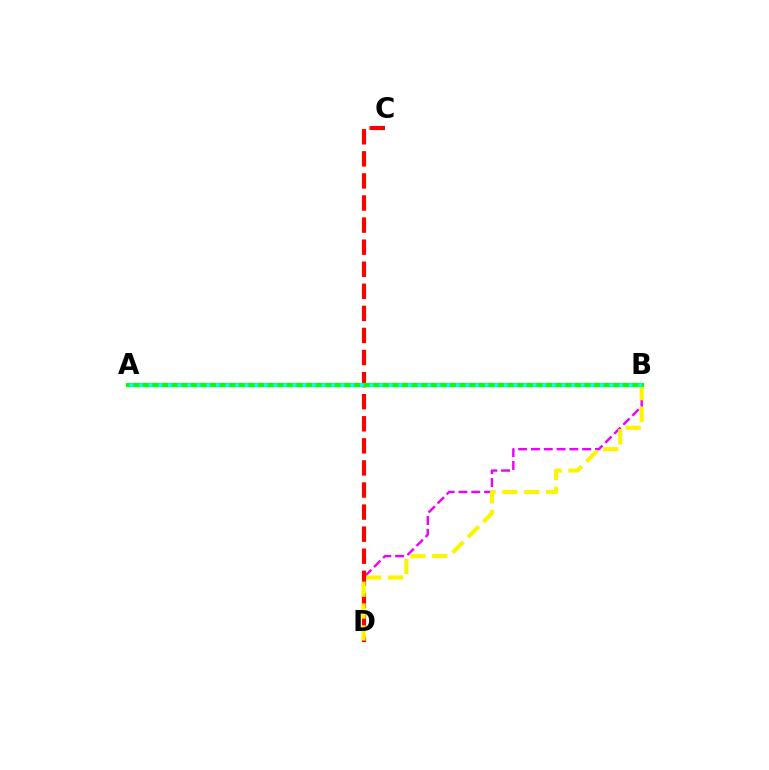{('B', 'D'): [{'color': '#ee00ff', 'line_style': 'dashed', 'thickness': 1.74}, {'color': '#fcf500', 'line_style': 'dashed', 'thickness': 2.97}], ('C', 'D'): [{'color': '#ff0000', 'line_style': 'dashed', 'thickness': 3.0}], ('A', 'B'): [{'color': '#0010ff', 'line_style': 'dashed', 'thickness': 2.25}, {'color': '#08ff00', 'line_style': 'solid', 'thickness': 2.94}, {'color': '#00fff6', 'line_style': 'dotted', 'thickness': 2.61}]}